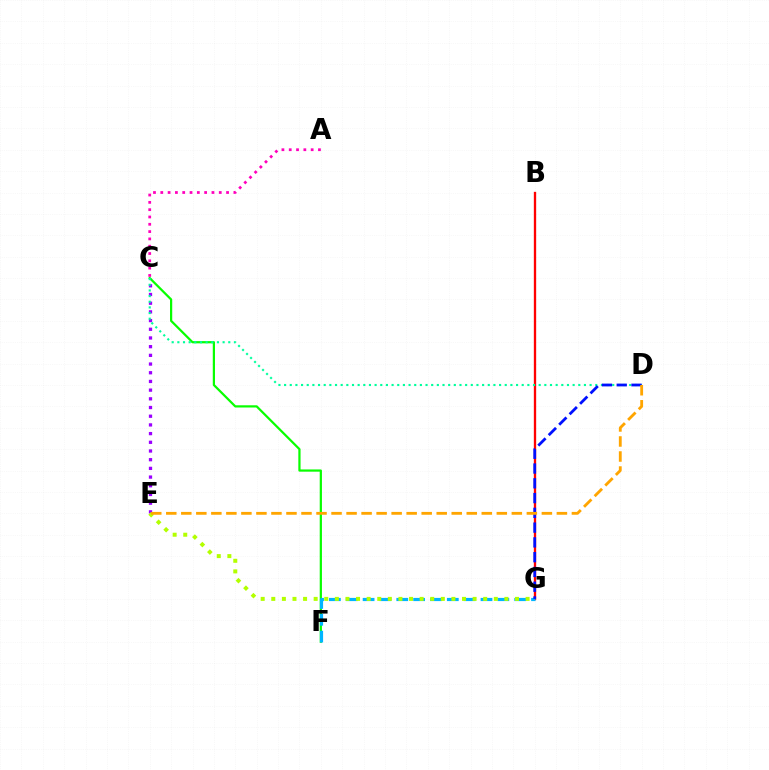{('C', 'E'): [{'color': '#9b00ff', 'line_style': 'dotted', 'thickness': 2.36}], ('C', 'F'): [{'color': '#08ff00', 'line_style': 'solid', 'thickness': 1.6}], ('B', 'G'): [{'color': '#ff0000', 'line_style': 'solid', 'thickness': 1.68}], ('F', 'G'): [{'color': '#00b5ff', 'line_style': 'dashed', 'thickness': 2.29}], ('C', 'D'): [{'color': '#00ff9d', 'line_style': 'dotted', 'thickness': 1.54}], ('A', 'C'): [{'color': '#ff00bd', 'line_style': 'dotted', 'thickness': 1.99}], ('D', 'G'): [{'color': '#0010ff', 'line_style': 'dashed', 'thickness': 2.01}], ('E', 'G'): [{'color': '#b3ff00', 'line_style': 'dotted', 'thickness': 2.88}], ('D', 'E'): [{'color': '#ffa500', 'line_style': 'dashed', 'thickness': 2.04}]}